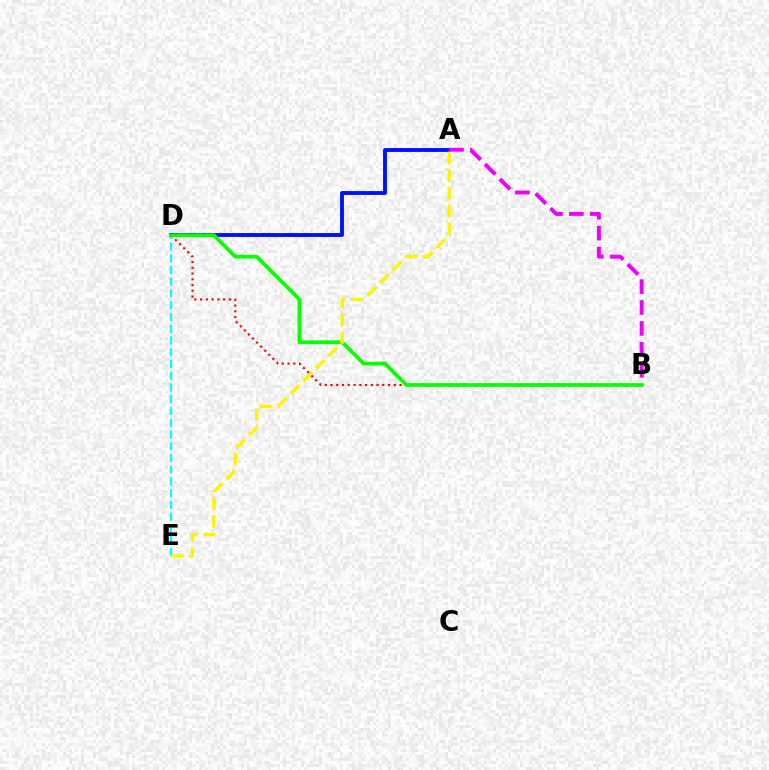{('A', 'D'): [{'color': '#0010ff', 'line_style': 'solid', 'thickness': 2.79}], ('D', 'E'): [{'color': '#00fff6', 'line_style': 'dashed', 'thickness': 1.6}], ('A', 'B'): [{'color': '#ee00ff', 'line_style': 'dashed', 'thickness': 2.84}], ('B', 'D'): [{'color': '#ff0000', 'line_style': 'dotted', 'thickness': 1.56}, {'color': '#08ff00', 'line_style': 'solid', 'thickness': 2.7}], ('A', 'E'): [{'color': '#fcf500', 'line_style': 'dashed', 'thickness': 2.42}]}